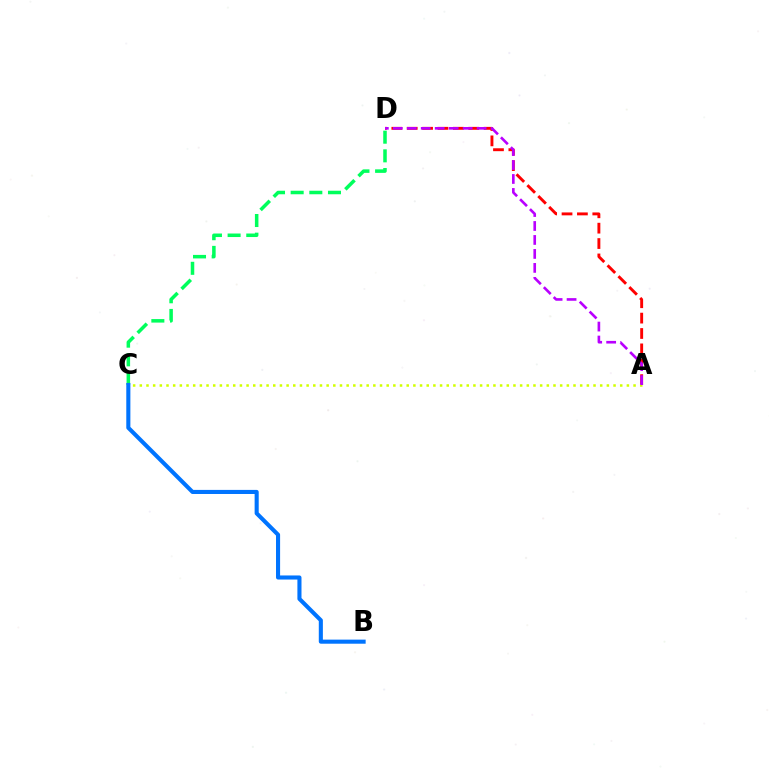{('A', 'D'): [{'color': '#ff0000', 'line_style': 'dashed', 'thickness': 2.09}, {'color': '#b900ff', 'line_style': 'dashed', 'thickness': 1.9}], ('A', 'C'): [{'color': '#d1ff00', 'line_style': 'dotted', 'thickness': 1.81}], ('C', 'D'): [{'color': '#00ff5c', 'line_style': 'dashed', 'thickness': 2.53}], ('B', 'C'): [{'color': '#0074ff', 'line_style': 'solid', 'thickness': 2.94}]}